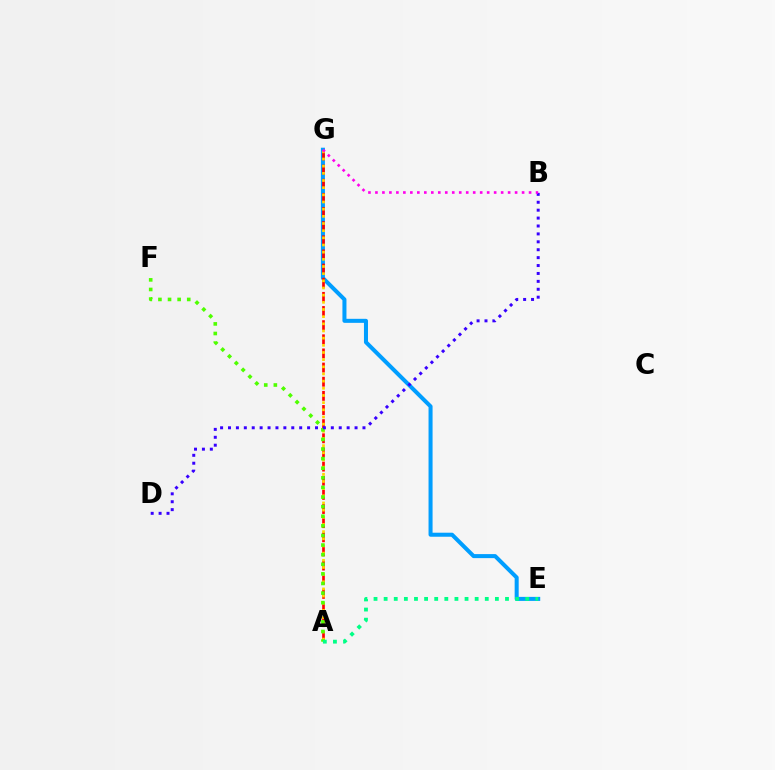{('E', 'G'): [{'color': '#009eff', 'line_style': 'solid', 'thickness': 2.9}], ('A', 'G'): [{'color': '#ff0000', 'line_style': 'dashed', 'thickness': 1.92}, {'color': '#ffd500', 'line_style': 'dotted', 'thickness': 1.95}], ('A', 'F'): [{'color': '#4fff00', 'line_style': 'dotted', 'thickness': 2.61}], ('B', 'D'): [{'color': '#3700ff', 'line_style': 'dotted', 'thickness': 2.15}], ('A', 'E'): [{'color': '#00ff86', 'line_style': 'dotted', 'thickness': 2.75}], ('B', 'G'): [{'color': '#ff00ed', 'line_style': 'dotted', 'thickness': 1.9}]}